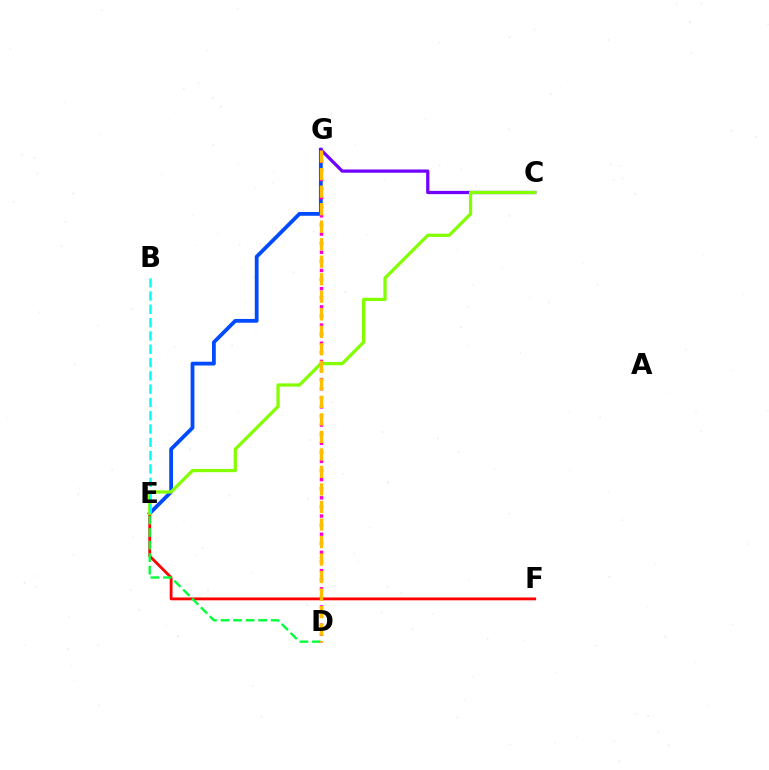{('E', 'G'): [{'color': '#004bff', 'line_style': 'solid', 'thickness': 2.73}], ('E', 'F'): [{'color': '#ff0000', 'line_style': 'solid', 'thickness': 2.03}], ('C', 'G'): [{'color': '#7200ff', 'line_style': 'solid', 'thickness': 2.33}], ('C', 'E'): [{'color': '#84ff00', 'line_style': 'solid', 'thickness': 2.35}], ('D', 'E'): [{'color': '#00ff39', 'line_style': 'dashed', 'thickness': 1.7}], ('D', 'G'): [{'color': '#ff00cf', 'line_style': 'dotted', 'thickness': 2.47}, {'color': '#ffbd00', 'line_style': 'dashed', 'thickness': 2.38}], ('B', 'E'): [{'color': '#00fff6', 'line_style': 'dashed', 'thickness': 1.81}]}